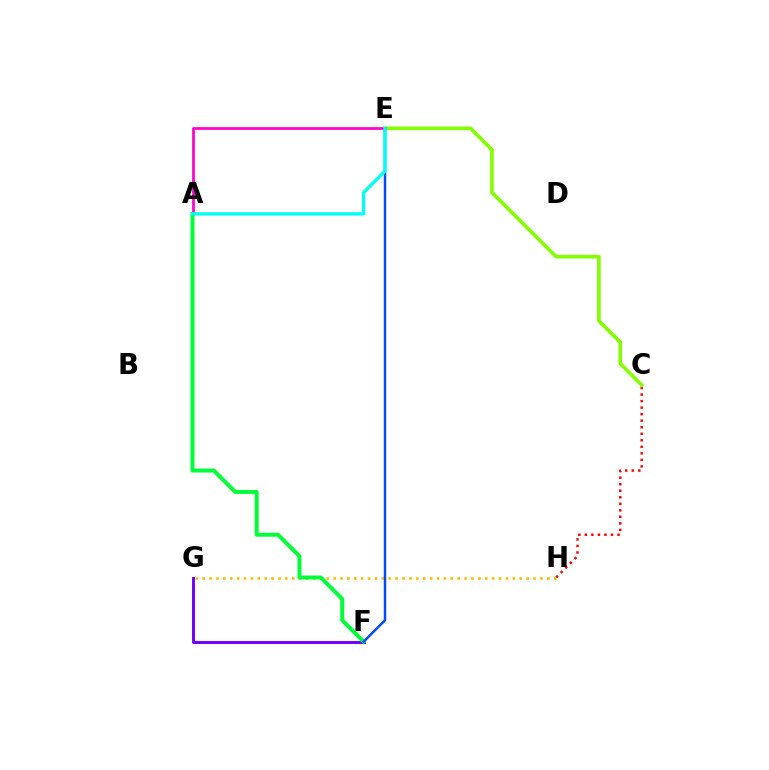{('F', 'G'): [{'color': '#7200ff', 'line_style': 'solid', 'thickness': 2.13}], ('C', 'H'): [{'color': '#ff0000', 'line_style': 'dotted', 'thickness': 1.77}], ('C', 'E'): [{'color': '#84ff00', 'line_style': 'solid', 'thickness': 2.62}], ('G', 'H'): [{'color': '#ffbd00', 'line_style': 'dotted', 'thickness': 1.87}], ('A', 'E'): [{'color': '#ff00cf', 'line_style': 'solid', 'thickness': 1.97}, {'color': '#00fff6', 'line_style': 'solid', 'thickness': 2.4}], ('A', 'F'): [{'color': '#00ff39', 'line_style': 'solid', 'thickness': 2.85}], ('E', 'F'): [{'color': '#004bff', 'line_style': 'solid', 'thickness': 1.76}]}